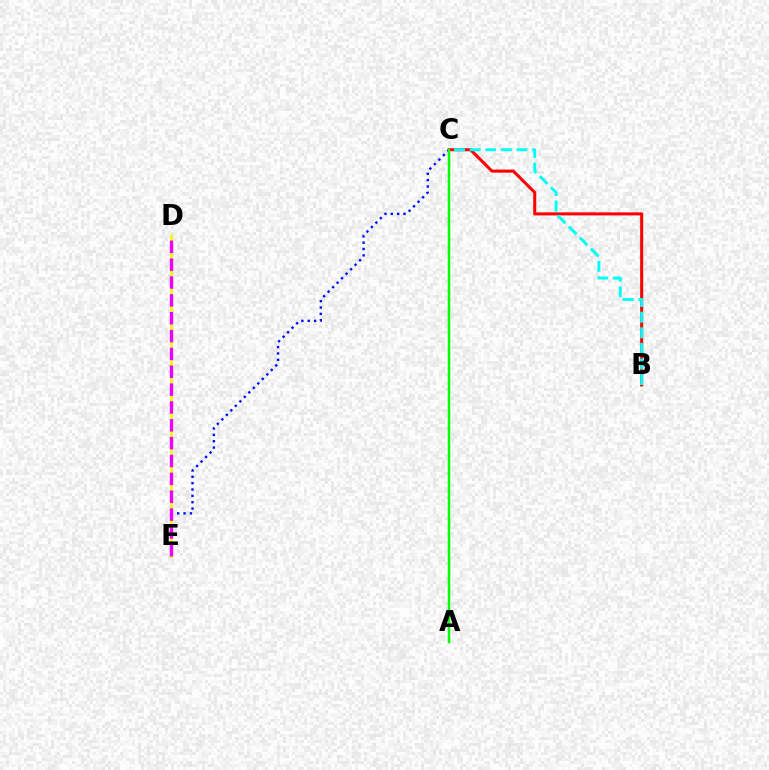{('B', 'C'): [{'color': '#ff0000', 'line_style': 'solid', 'thickness': 2.19}, {'color': '#00fff6', 'line_style': 'dashed', 'thickness': 2.12}], ('C', 'E'): [{'color': '#0010ff', 'line_style': 'dotted', 'thickness': 1.73}], ('A', 'C'): [{'color': '#08ff00', 'line_style': 'solid', 'thickness': 1.8}], ('D', 'E'): [{'color': '#fcf500', 'line_style': 'solid', 'thickness': 1.9}, {'color': '#ee00ff', 'line_style': 'dashed', 'thickness': 2.42}]}